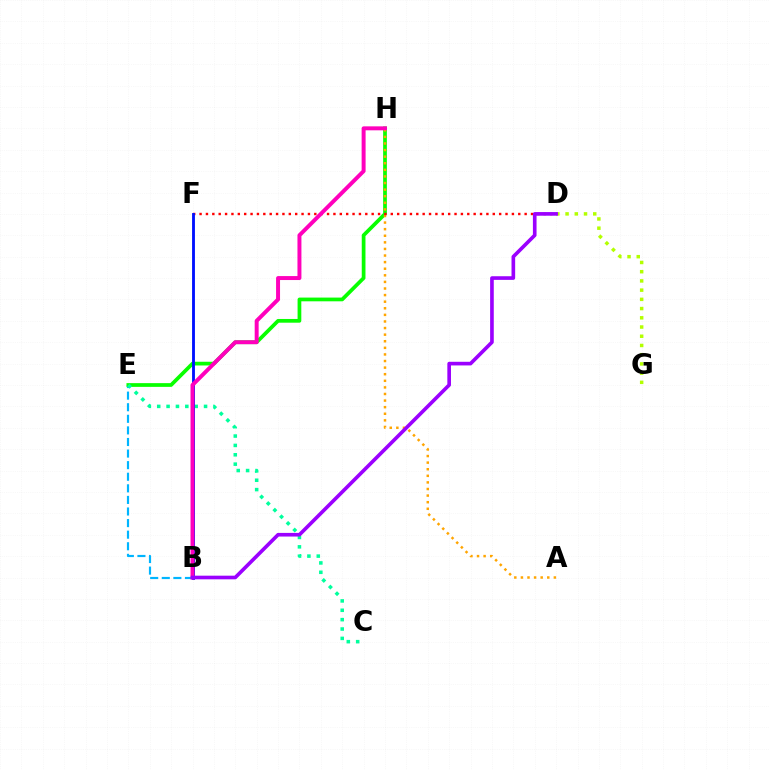{('B', 'E'): [{'color': '#00b5ff', 'line_style': 'dashed', 'thickness': 1.57}], ('E', 'H'): [{'color': '#08ff00', 'line_style': 'solid', 'thickness': 2.68}], ('C', 'E'): [{'color': '#00ff9d', 'line_style': 'dotted', 'thickness': 2.55}], ('A', 'H'): [{'color': '#ffa500', 'line_style': 'dotted', 'thickness': 1.79}], ('D', 'F'): [{'color': '#ff0000', 'line_style': 'dotted', 'thickness': 1.73}], ('D', 'G'): [{'color': '#b3ff00', 'line_style': 'dotted', 'thickness': 2.51}], ('B', 'F'): [{'color': '#0010ff', 'line_style': 'solid', 'thickness': 2.05}], ('B', 'H'): [{'color': '#ff00bd', 'line_style': 'solid', 'thickness': 2.85}], ('B', 'D'): [{'color': '#9b00ff', 'line_style': 'solid', 'thickness': 2.62}]}